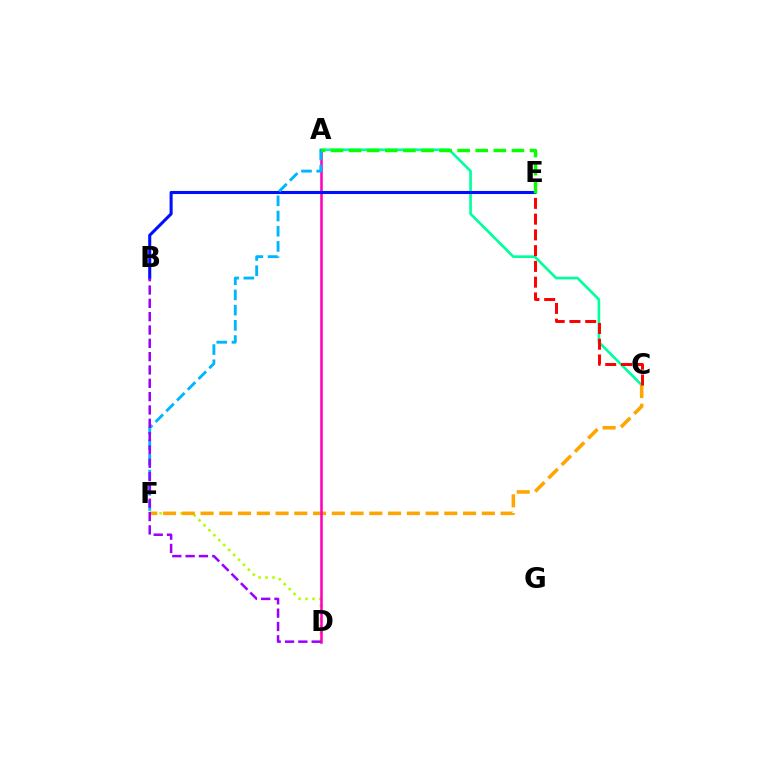{('D', 'F'): [{'color': '#b3ff00', 'line_style': 'dotted', 'thickness': 1.89}], ('A', 'C'): [{'color': '#00ff9d', 'line_style': 'solid', 'thickness': 1.91}], ('C', 'F'): [{'color': '#ffa500', 'line_style': 'dashed', 'thickness': 2.55}], ('A', 'D'): [{'color': '#ff00bd', 'line_style': 'solid', 'thickness': 1.84}], ('B', 'E'): [{'color': '#0010ff', 'line_style': 'solid', 'thickness': 2.21}], ('C', 'E'): [{'color': '#ff0000', 'line_style': 'dashed', 'thickness': 2.14}], ('A', 'F'): [{'color': '#00b5ff', 'line_style': 'dashed', 'thickness': 2.07}], ('A', 'E'): [{'color': '#08ff00', 'line_style': 'dashed', 'thickness': 2.46}], ('B', 'D'): [{'color': '#9b00ff', 'line_style': 'dashed', 'thickness': 1.81}]}